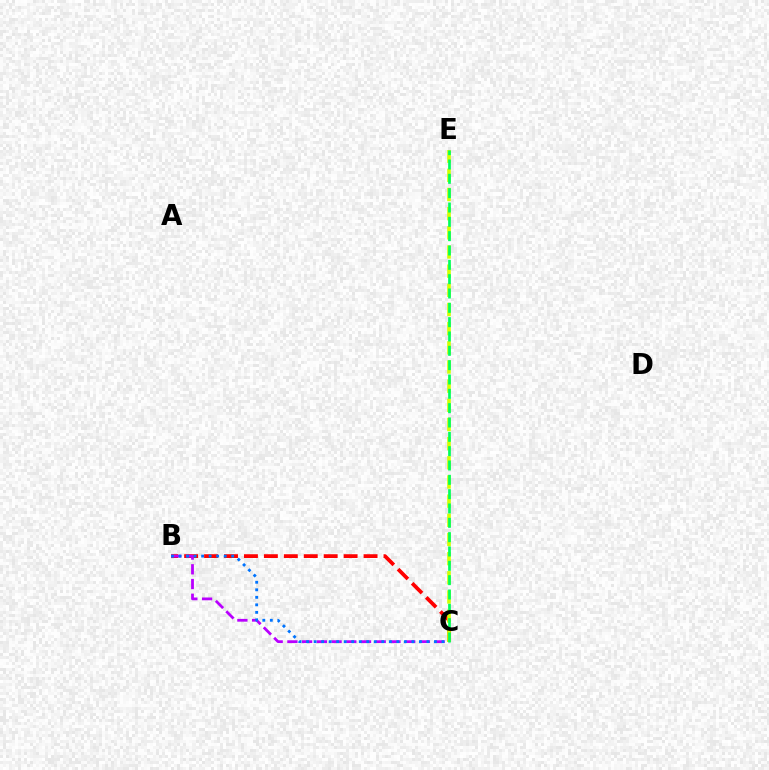{('B', 'C'): [{'color': '#ff0000', 'line_style': 'dashed', 'thickness': 2.71}, {'color': '#b900ff', 'line_style': 'dashed', 'thickness': 2.0}, {'color': '#0074ff', 'line_style': 'dotted', 'thickness': 2.04}], ('C', 'E'): [{'color': '#d1ff00', 'line_style': 'dashed', 'thickness': 2.6}, {'color': '#00ff5c', 'line_style': 'dashed', 'thickness': 1.95}]}